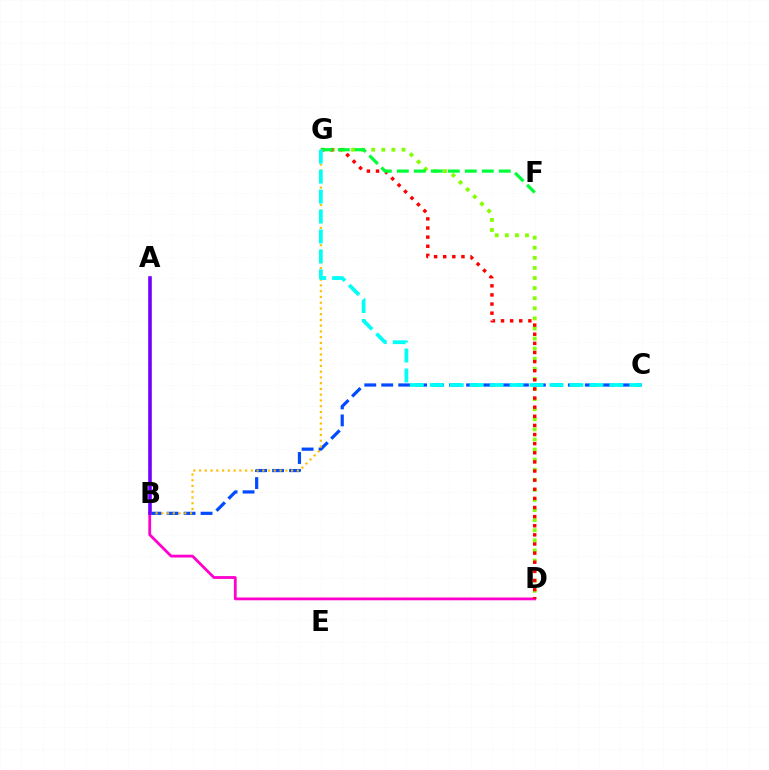{('D', 'G'): [{'color': '#84ff00', 'line_style': 'dotted', 'thickness': 2.74}, {'color': '#ff0000', 'line_style': 'dotted', 'thickness': 2.48}], ('B', 'C'): [{'color': '#004bff', 'line_style': 'dashed', 'thickness': 2.3}], ('B', 'G'): [{'color': '#ffbd00', 'line_style': 'dotted', 'thickness': 1.56}], ('B', 'D'): [{'color': '#ff00cf', 'line_style': 'solid', 'thickness': 2.01}], ('A', 'B'): [{'color': '#7200ff', 'line_style': 'solid', 'thickness': 2.59}], ('F', 'G'): [{'color': '#00ff39', 'line_style': 'dashed', 'thickness': 2.31}], ('C', 'G'): [{'color': '#00fff6', 'line_style': 'dashed', 'thickness': 2.71}]}